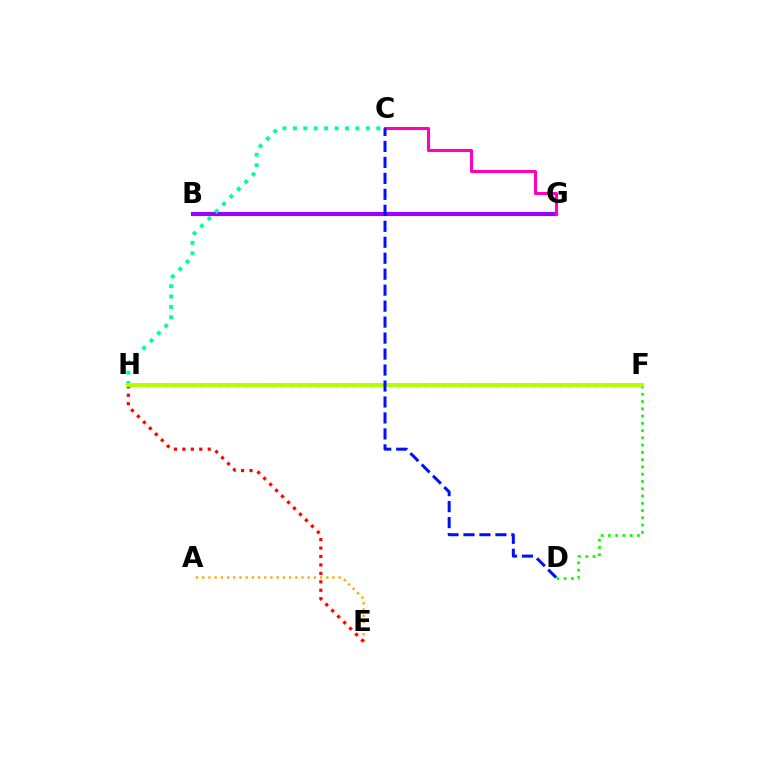{('B', 'G'): [{'color': '#9b00ff', 'line_style': 'solid', 'thickness': 2.96}], ('C', 'H'): [{'color': '#00ff9d', 'line_style': 'dotted', 'thickness': 2.83}], ('A', 'E'): [{'color': '#ffa500', 'line_style': 'dotted', 'thickness': 1.68}], ('F', 'H'): [{'color': '#00b5ff', 'line_style': 'dotted', 'thickness': 2.44}, {'color': '#b3ff00', 'line_style': 'solid', 'thickness': 2.86}], ('E', 'H'): [{'color': '#ff0000', 'line_style': 'dotted', 'thickness': 2.29}], ('D', 'F'): [{'color': '#08ff00', 'line_style': 'dotted', 'thickness': 1.97}], ('C', 'G'): [{'color': '#ff00bd', 'line_style': 'solid', 'thickness': 2.21}], ('C', 'D'): [{'color': '#0010ff', 'line_style': 'dashed', 'thickness': 2.17}]}